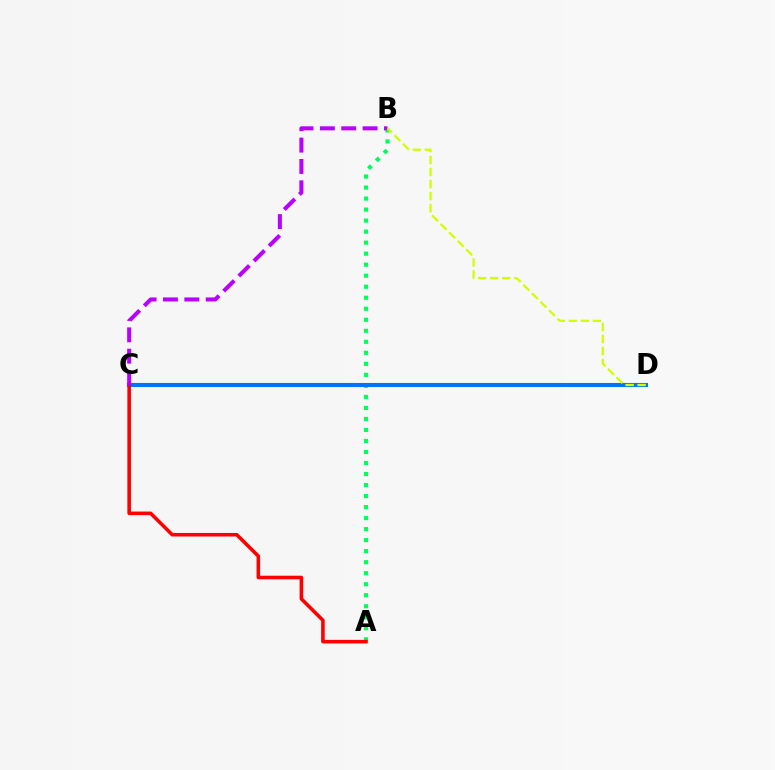{('A', 'B'): [{'color': '#00ff5c', 'line_style': 'dotted', 'thickness': 2.99}], ('C', 'D'): [{'color': '#0074ff', 'line_style': 'solid', 'thickness': 2.94}], ('A', 'C'): [{'color': '#ff0000', 'line_style': 'solid', 'thickness': 2.57}], ('B', 'C'): [{'color': '#b900ff', 'line_style': 'dashed', 'thickness': 2.9}], ('B', 'D'): [{'color': '#d1ff00', 'line_style': 'dashed', 'thickness': 1.64}]}